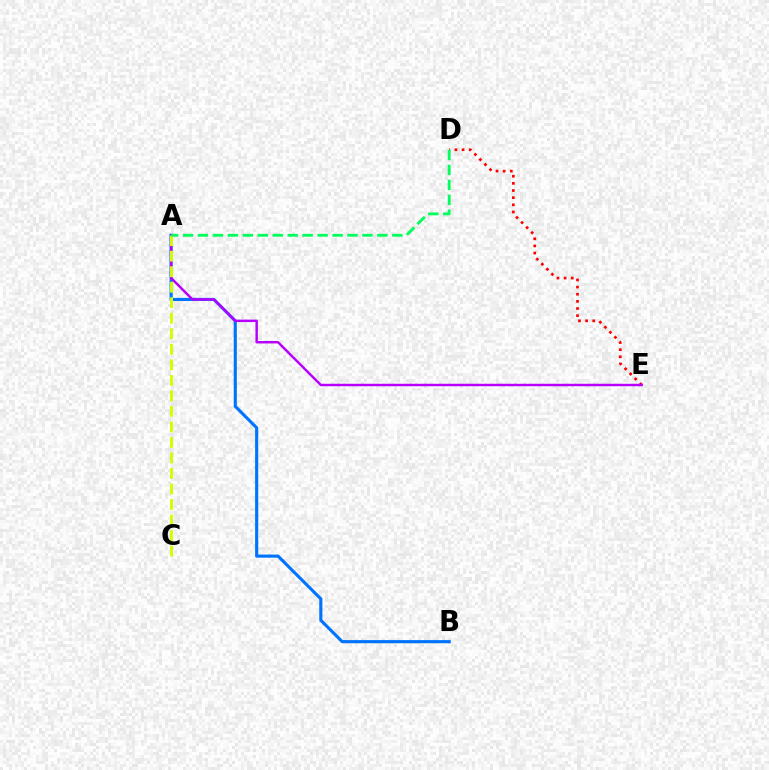{('A', 'B'): [{'color': '#0074ff', 'line_style': 'solid', 'thickness': 2.25}], ('D', 'E'): [{'color': '#ff0000', 'line_style': 'dotted', 'thickness': 1.94}], ('A', 'E'): [{'color': '#b900ff', 'line_style': 'solid', 'thickness': 1.77}], ('A', 'C'): [{'color': '#d1ff00', 'line_style': 'dashed', 'thickness': 2.11}], ('A', 'D'): [{'color': '#00ff5c', 'line_style': 'dashed', 'thickness': 2.03}]}